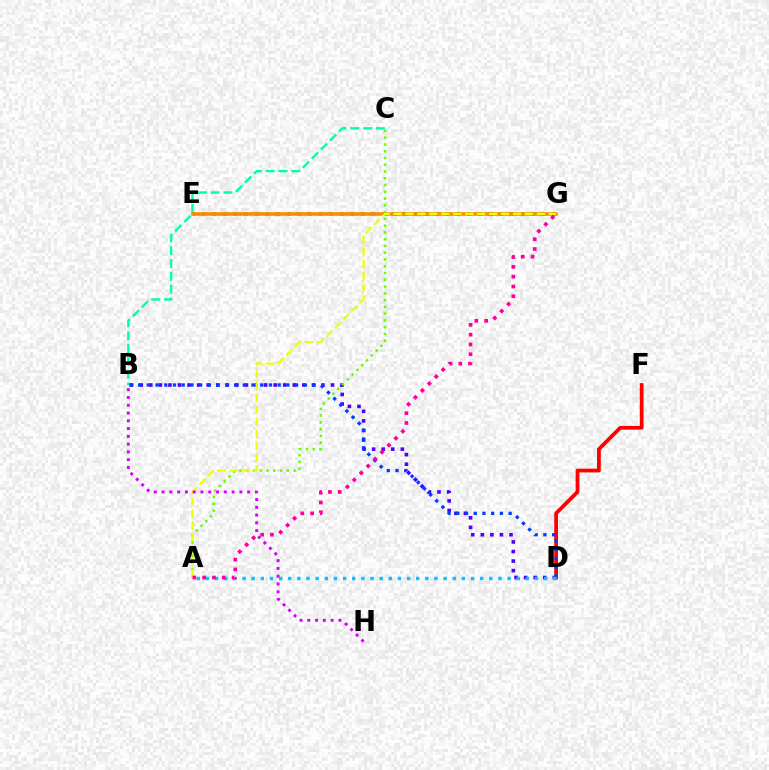{('E', 'G'): [{'color': '#00ff27', 'line_style': 'dotted', 'thickness': 2.89}, {'color': '#ff8800', 'line_style': 'solid', 'thickness': 2.57}], ('B', 'C'): [{'color': '#00ffaf', 'line_style': 'dashed', 'thickness': 1.74}], ('B', 'D'): [{'color': '#4f00ff', 'line_style': 'dotted', 'thickness': 2.6}, {'color': '#003fff', 'line_style': 'dotted', 'thickness': 2.37}], ('A', 'C'): [{'color': '#66ff00', 'line_style': 'dotted', 'thickness': 1.84}], ('D', 'F'): [{'color': '#ff0000', 'line_style': 'solid', 'thickness': 2.7}], ('A', 'G'): [{'color': '#eeff00', 'line_style': 'dashed', 'thickness': 1.62}, {'color': '#ff00a0', 'line_style': 'dotted', 'thickness': 2.66}], ('A', 'D'): [{'color': '#00c7ff', 'line_style': 'dotted', 'thickness': 2.48}], ('B', 'H'): [{'color': '#d600ff', 'line_style': 'dotted', 'thickness': 2.11}]}